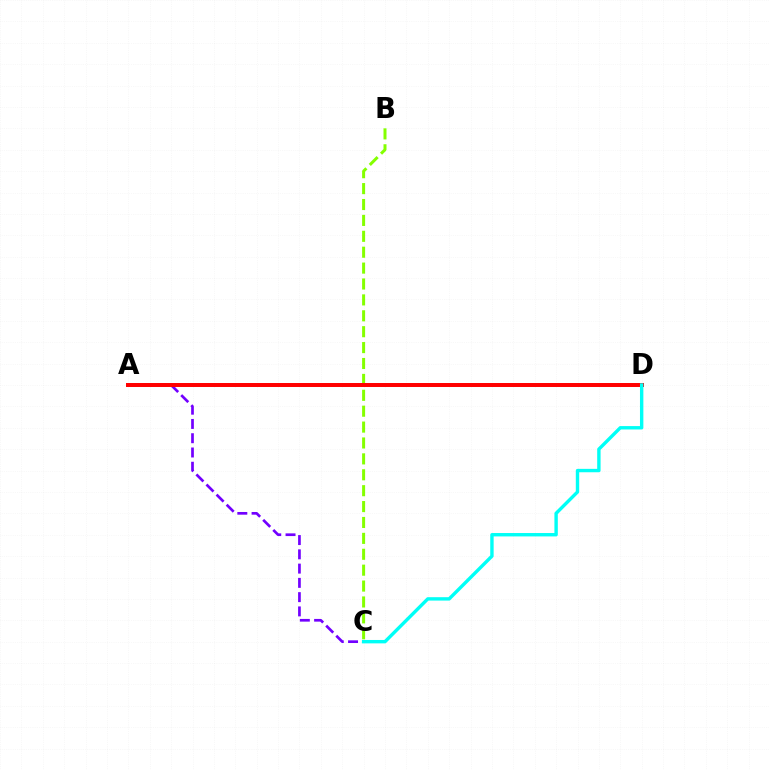{('B', 'C'): [{'color': '#84ff00', 'line_style': 'dashed', 'thickness': 2.16}], ('A', 'C'): [{'color': '#7200ff', 'line_style': 'dashed', 'thickness': 1.94}], ('A', 'D'): [{'color': '#ff0000', 'line_style': 'solid', 'thickness': 2.86}], ('C', 'D'): [{'color': '#00fff6', 'line_style': 'solid', 'thickness': 2.44}]}